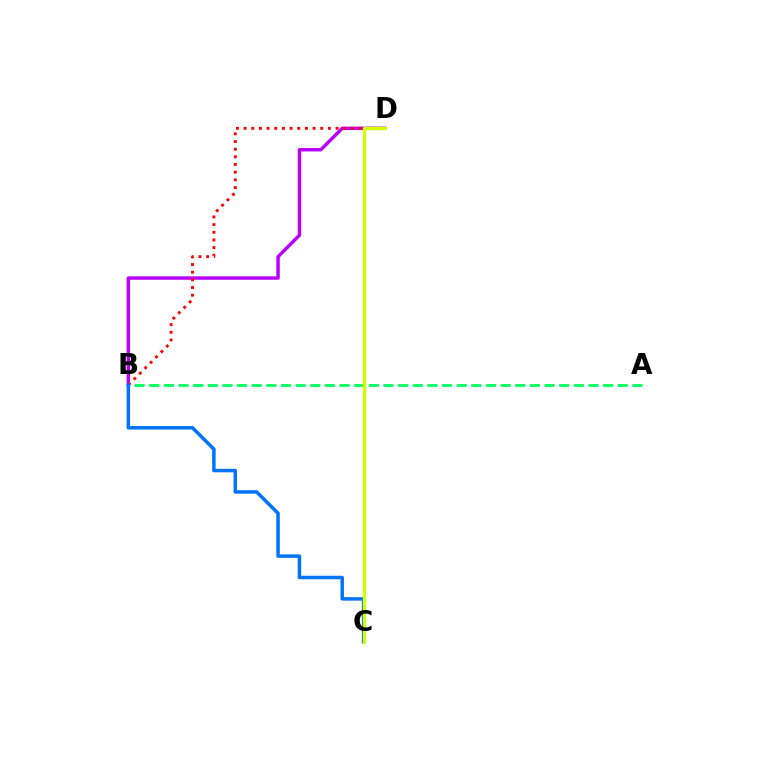{('B', 'D'): [{'color': '#b900ff', 'line_style': 'solid', 'thickness': 2.48}, {'color': '#ff0000', 'line_style': 'dotted', 'thickness': 2.08}], ('A', 'B'): [{'color': '#00ff5c', 'line_style': 'dashed', 'thickness': 1.99}], ('B', 'C'): [{'color': '#0074ff', 'line_style': 'solid', 'thickness': 2.51}], ('C', 'D'): [{'color': '#d1ff00', 'line_style': 'solid', 'thickness': 2.38}]}